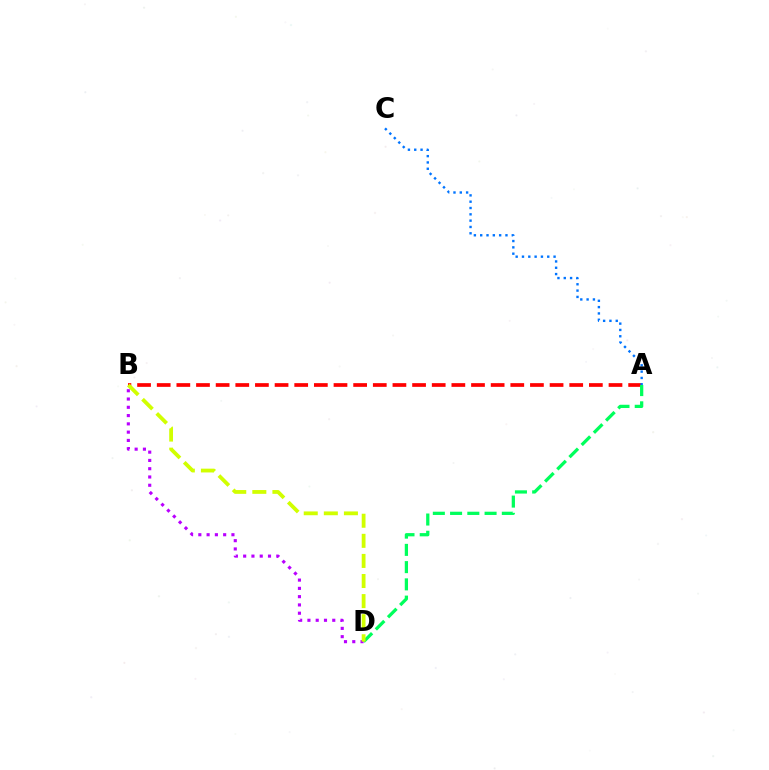{('A', 'B'): [{'color': '#ff0000', 'line_style': 'dashed', 'thickness': 2.67}], ('A', 'D'): [{'color': '#00ff5c', 'line_style': 'dashed', 'thickness': 2.34}], ('B', 'D'): [{'color': '#b900ff', 'line_style': 'dotted', 'thickness': 2.25}, {'color': '#d1ff00', 'line_style': 'dashed', 'thickness': 2.73}], ('A', 'C'): [{'color': '#0074ff', 'line_style': 'dotted', 'thickness': 1.72}]}